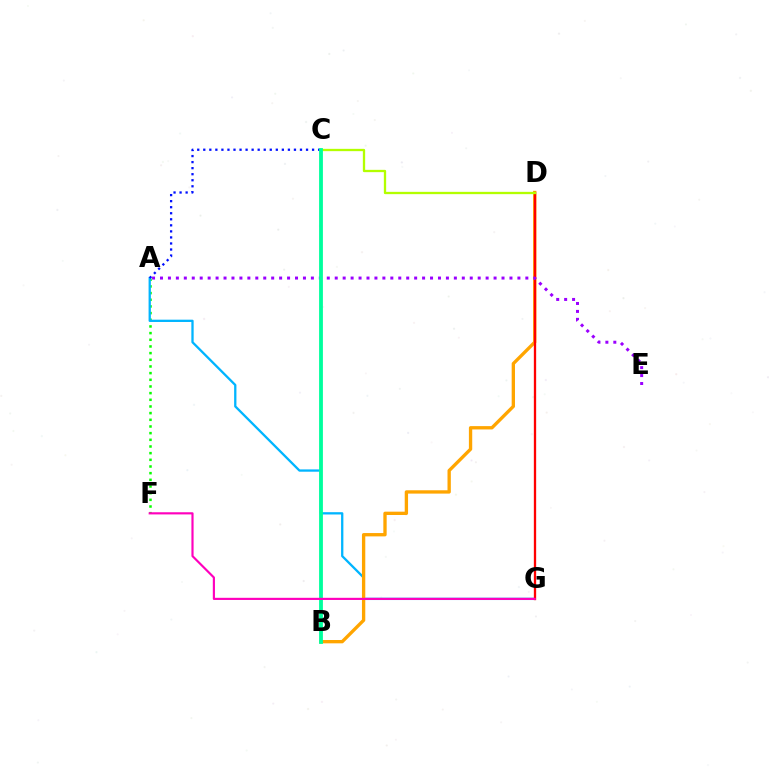{('A', 'F'): [{'color': '#08ff00', 'line_style': 'dotted', 'thickness': 1.81}], ('A', 'G'): [{'color': '#00b5ff', 'line_style': 'solid', 'thickness': 1.65}], ('B', 'D'): [{'color': '#ffa500', 'line_style': 'solid', 'thickness': 2.4}], ('A', 'C'): [{'color': '#0010ff', 'line_style': 'dotted', 'thickness': 1.64}], ('D', 'G'): [{'color': '#ff0000', 'line_style': 'solid', 'thickness': 1.66}], ('C', 'D'): [{'color': '#b3ff00', 'line_style': 'solid', 'thickness': 1.66}], ('A', 'E'): [{'color': '#9b00ff', 'line_style': 'dotted', 'thickness': 2.16}], ('B', 'C'): [{'color': '#00ff9d', 'line_style': 'solid', 'thickness': 2.75}], ('F', 'G'): [{'color': '#ff00bd', 'line_style': 'solid', 'thickness': 1.56}]}